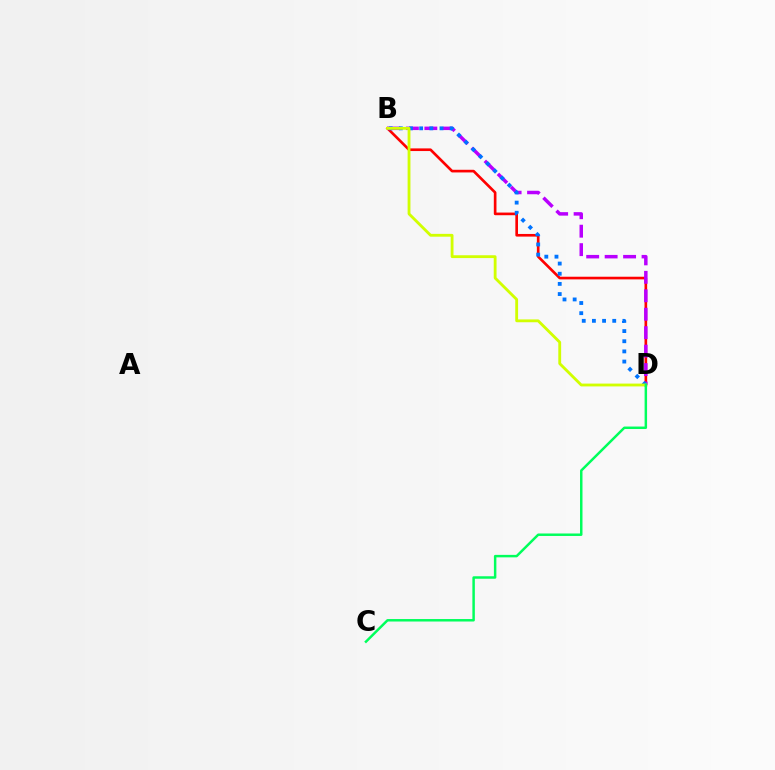{('B', 'D'): [{'color': '#ff0000', 'line_style': 'solid', 'thickness': 1.91}, {'color': '#b900ff', 'line_style': 'dashed', 'thickness': 2.51}, {'color': '#0074ff', 'line_style': 'dotted', 'thickness': 2.76}, {'color': '#d1ff00', 'line_style': 'solid', 'thickness': 2.03}], ('C', 'D'): [{'color': '#00ff5c', 'line_style': 'solid', 'thickness': 1.78}]}